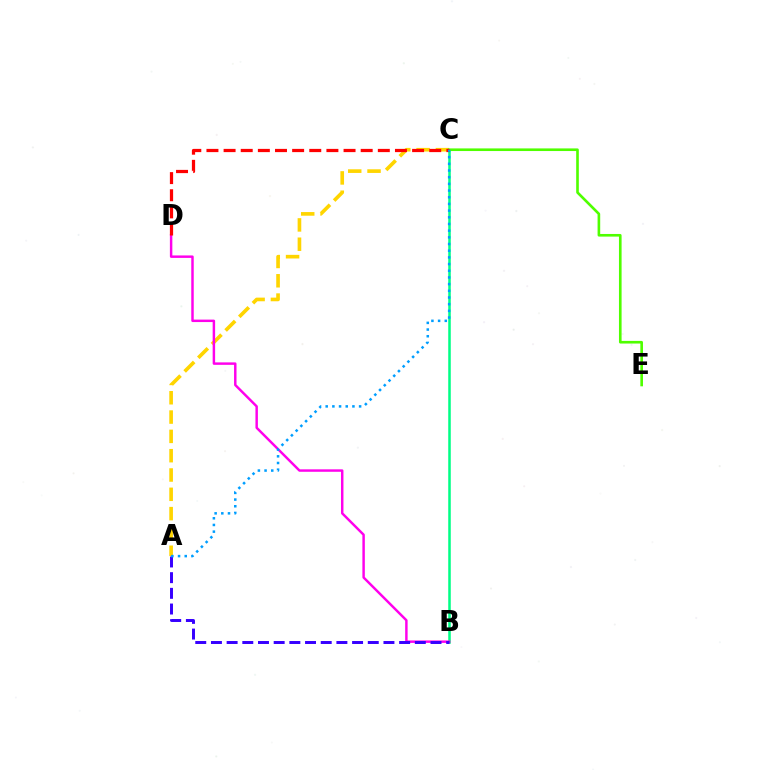{('A', 'C'): [{'color': '#ffd500', 'line_style': 'dashed', 'thickness': 2.62}, {'color': '#009eff', 'line_style': 'dotted', 'thickness': 1.82}], ('B', 'C'): [{'color': '#00ff86', 'line_style': 'solid', 'thickness': 1.83}], ('C', 'E'): [{'color': '#4fff00', 'line_style': 'solid', 'thickness': 1.89}], ('B', 'D'): [{'color': '#ff00ed', 'line_style': 'solid', 'thickness': 1.77}], ('C', 'D'): [{'color': '#ff0000', 'line_style': 'dashed', 'thickness': 2.33}], ('A', 'B'): [{'color': '#3700ff', 'line_style': 'dashed', 'thickness': 2.13}]}